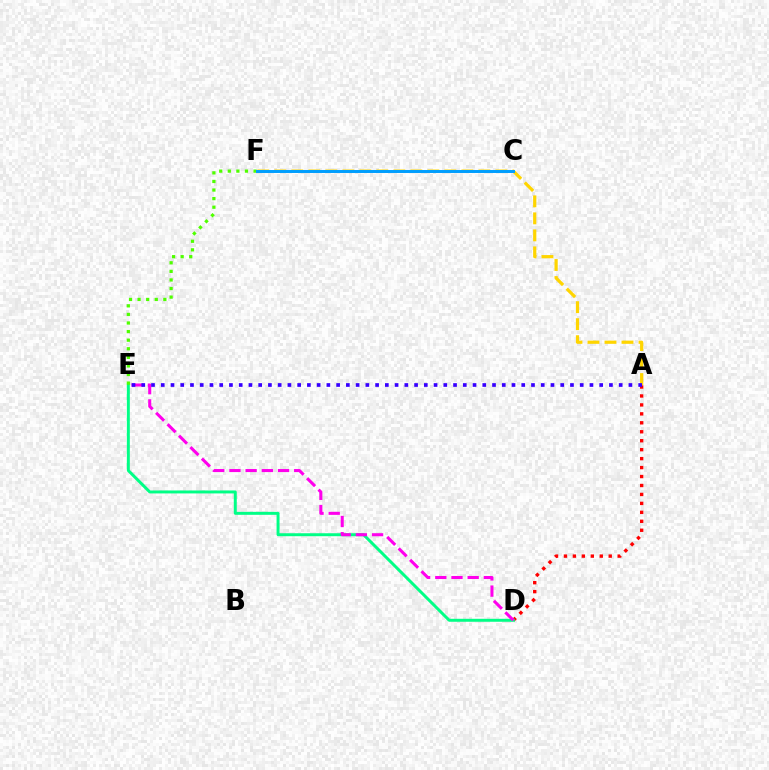{('A', 'D'): [{'color': '#ff0000', 'line_style': 'dotted', 'thickness': 2.43}], ('D', 'E'): [{'color': '#00ff86', 'line_style': 'solid', 'thickness': 2.13}, {'color': '#ff00ed', 'line_style': 'dashed', 'thickness': 2.2}], ('E', 'F'): [{'color': '#4fff00', 'line_style': 'dotted', 'thickness': 2.33}], ('A', 'F'): [{'color': '#ffd500', 'line_style': 'dashed', 'thickness': 2.31}], ('A', 'E'): [{'color': '#3700ff', 'line_style': 'dotted', 'thickness': 2.65}], ('C', 'F'): [{'color': '#009eff', 'line_style': 'solid', 'thickness': 2.13}]}